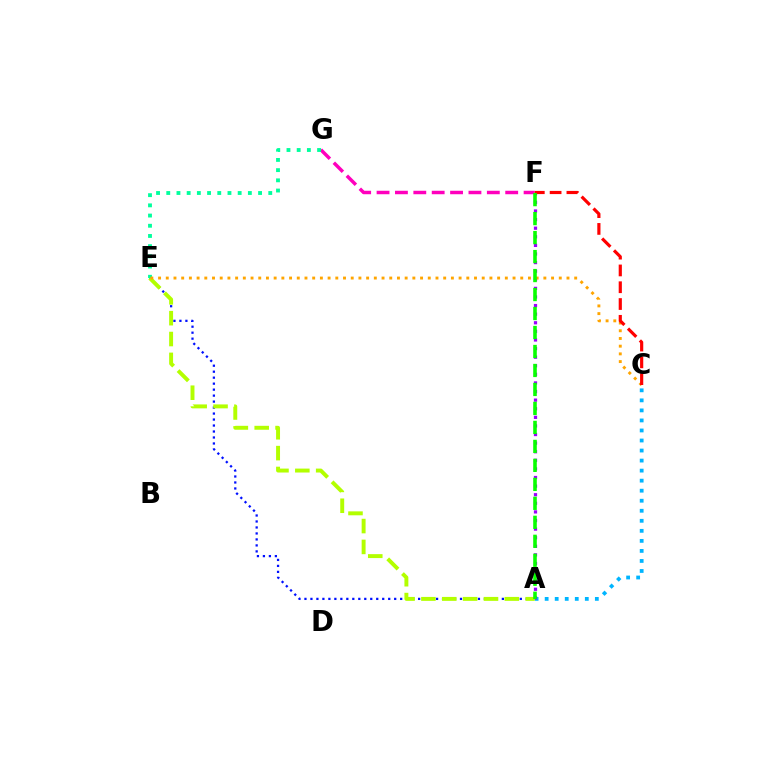{('F', 'G'): [{'color': '#ff00bd', 'line_style': 'dashed', 'thickness': 2.5}], ('A', 'E'): [{'color': '#0010ff', 'line_style': 'dotted', 'thickness': 1.63}, {'color': '#b3ff00', 'line_style': 'dashed', 'thickness': 2.83}], ('A', 'C'): [{'color': '#00b5ff', 'line_style': 'dotted', 'thickness': 2.73}], ('A', 'F'): [{'color': '#9b00ff', 'line_style': 'dotted', 'thickness': 2.34}, {'color': '#08ff00', 'line_style': 'dashed', 'thickness': 2.58}], ('E', 'G'): [{'color': '#00ff9d', 'line_style': 'dotted', 'thickness': 2.77}], ('C', 'E'): [{'color': '#ffa500', 'line_style': 'dotted', 'thickness': 2.09}], ('C', 'F'): [{'color': '#ff0000', 'line_style': 'dashed', 'thickness': 2.28}]}